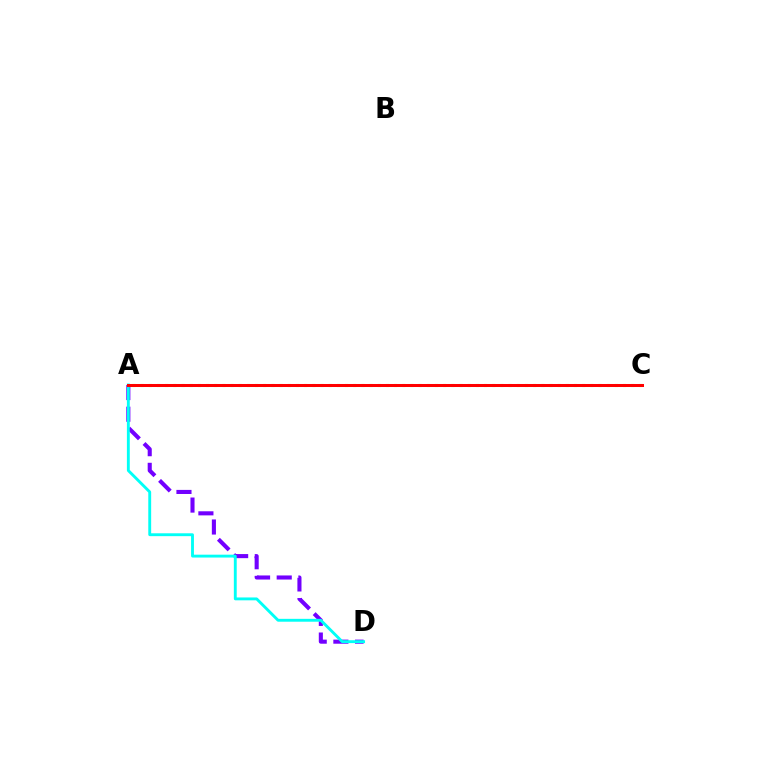{('A', 'D'): [{'color': '#7200ff', 'line_style': 'dashed', 'thickness': 2.94}, {'color': '#00fff6', 'line_style': 'solid', 'thickness': 2.07}], ('A', 'C'): [{'color': '#84ff00', 'line_style': 'dotted', 'thickness': 2.22}, {'color': '#ff0000', 'line_style': 'solid', 'thickness': 2.17}]}